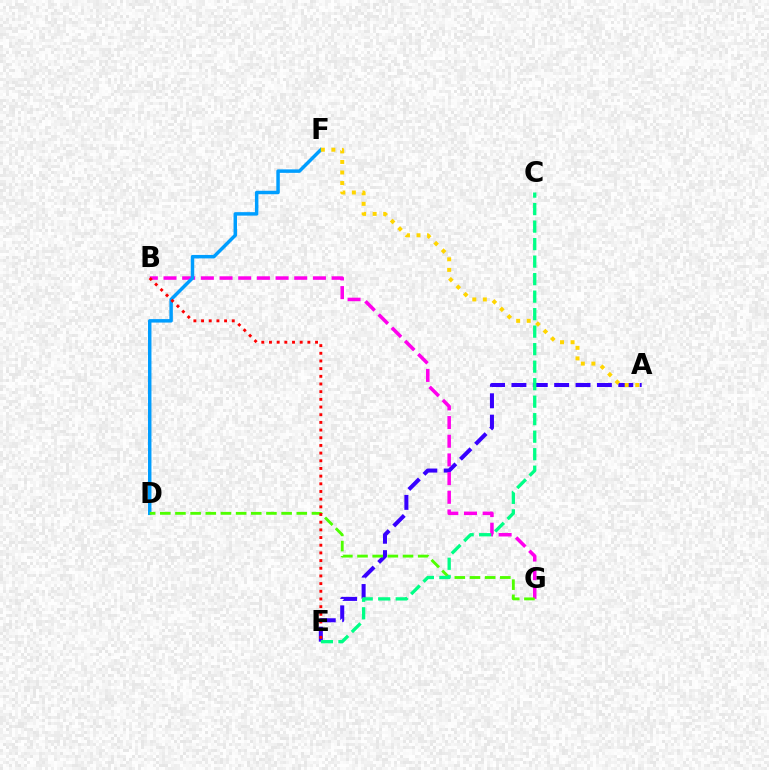{('A', 'E'): [{'color': '#3700ff', 'line_style': 'dashed', 'thickness': 2.9}], ('B', 'G'): [{'color': '#ff00ed', 'line_style': 'dashed', 'thickness': 2.54}], ('D', 'F'): [{'color': '#009eff', 'line_style': 'solid', 'thickness': 2.5}], ('D', 'G'): [{'color': '#4fff00', 'line_style': 'dashed', 'thickness': 2.06}], ('B', 'E'): [{'color': '#ff0000', 'line_style': 'dotted', 'thickness': 2.09}], ('A', 'F'): [{'color': '#ffd500', 'line_style': 'dotted', 'thickness': 2.86}], ('C', 'E'): [{'color': '#00ff86', 'line_style': 'dashed', 'thickness': 2.38}]}